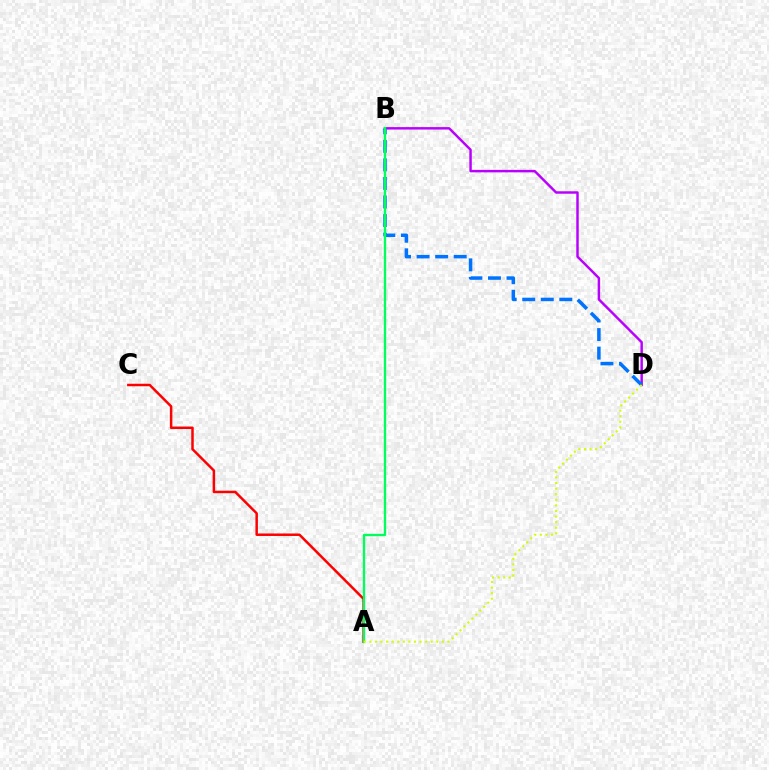{('B', 'D'): [{'color': '#b900ff', 'line_style': 'solid', 'thickness': 1.77}, {'color': '#0074ff', 'line_style': 'dashed', 'thickness': 2.52}], ('A', 'C'): [{'color': '#ff0000', 'line_style': 'solid', 'thickness': 1.79}], ('A', 'B'): [{'color': '#00ff5c', 'line_style': 'solid', 'thickness': 1.68}], ('A', 'D'): [{'color': '#d1ff00', 'line_style': 'dotted', 'thickness': 1.52}]}